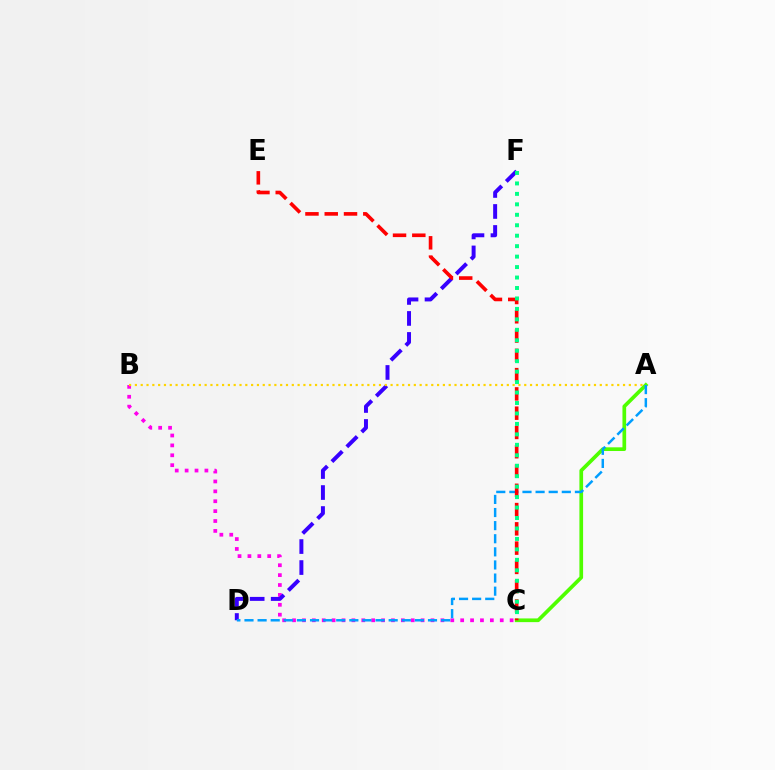{('A', 'C'): [{'color': '#4fff00', 'line_style': 'solid', 'thickness': 2.66}], ('B', 'C'): [{'color': '#ff00ed', 'line_style': 'dotted', 'thickness': 2.69}], ('D', 'F'): [{'color': '#3700ff', 'line_style': 'dashed', 'thickness': 2.85}], ('A', 'D'): [{'color': '#009eff', 'line_style': 'dashed', 'thickness': 1.78}], ('C', 'E'): [{'color': '#ff0000', 'line_style': 'dashed', 'thickness': 2.62}], ('C', 'F'): [{'color': '#00ff86', 'line_style': 'dotted', 'thickness': 2.84}], ('A', 'B'): [{'color': '#ffd500', 'line_style': 'dotted', 'thickness': 1.58}]}